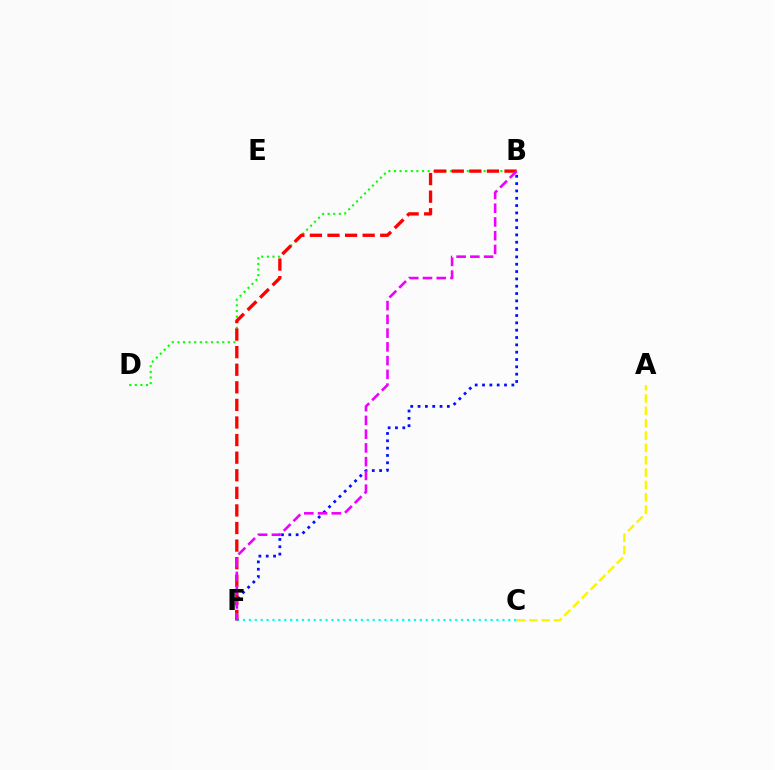{('A', 'C'): [{'color': '#fcf500', 'line_style': 'dashed', 'thickness': 1.68}], ('B', 'D'): [{'color': '#08ff00', 'line_style': 'dotted', 'thickness': 1.52}], ('C', 'F'): [{'color': '#00fff6', 'line_style': 'dotted', 'thickness': 1.6}], ('B', 'F'): [{'color': '#0010ff', 'line_style': 'dotted', 'thickness': 1.99}, {'color': '#ff0000', 'line_style': 'dashed', 'thickness': 2.39}, {'color': '#ee00ff', 'line_style': 'dashed', 'thickness': 1.87}]}